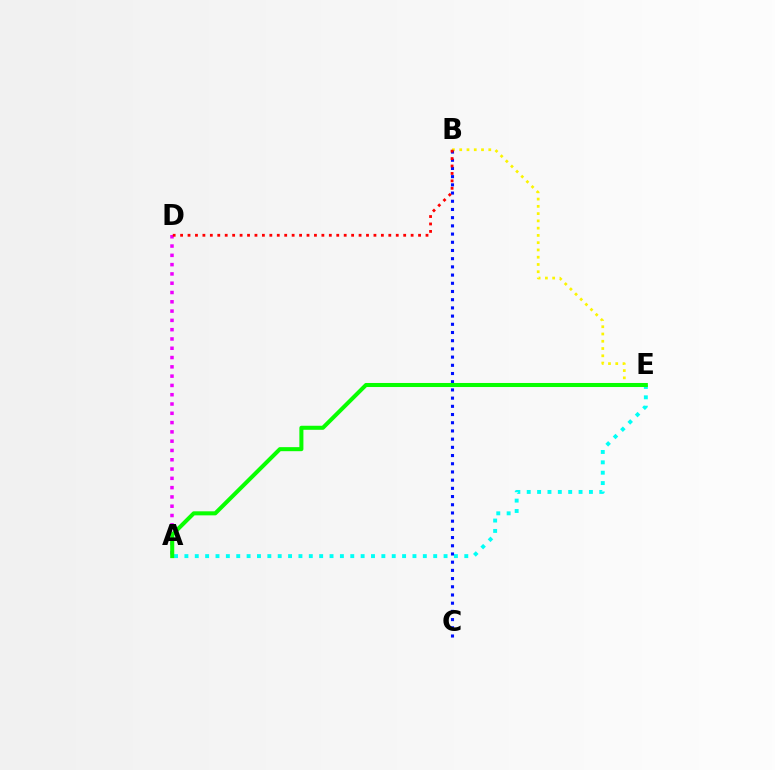{('B', 'E'): [{'color': '#fcf500', 'line_style': 'dotted', 'thickness': 1.97}], ('A', 'E'): [{'color': '#00fff6', 'line_style': 'dotted', 'thickness': 2.82}, {'color': '#08ff00', 'line_style': 'solid', 'thickness': 2.91}], ('B', 'C'): [{'color': '#0010ff', 'line_style': 'dotted', 'thickness': 2.23}], ('A', 'D'): [{'color': '#ee00ff', 'line_style': 'dotted', 'thickness': 2.52}], ('B', 'D'): [{'color': '#ff0000', 'line_style': 'dotted', 'thickness': 2.02}]}